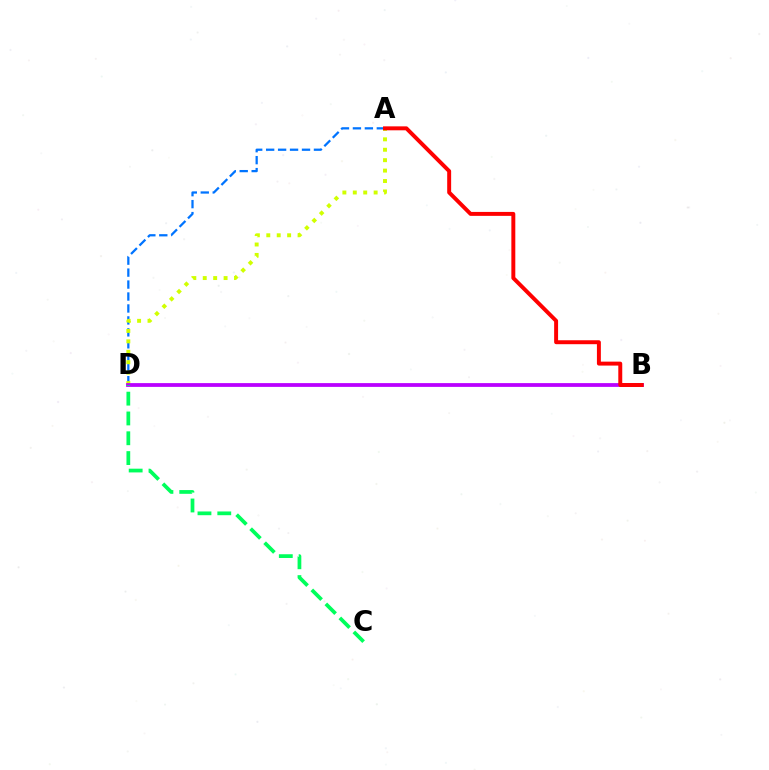{('A', 'D'): [{'color': '#0074ff', 'line_style': 'dashed', 'thickness': 1.62}, {'color': '#d1ff00', 'line_style': 'dotted', 'thickness': 2.83}], ('B', 'D'): [{'color': '#b900ff', 'line_style': 'solid', 'thickness': 2.72}], ('A', 'B'): [{'color': '#ff0000', 'line_style': 'solid', 'thickness': 2.84}], ('C', 'D'): [{'color': '#00ff5c', 'line_style': 'dashed', 'thickness': 2.69}]}